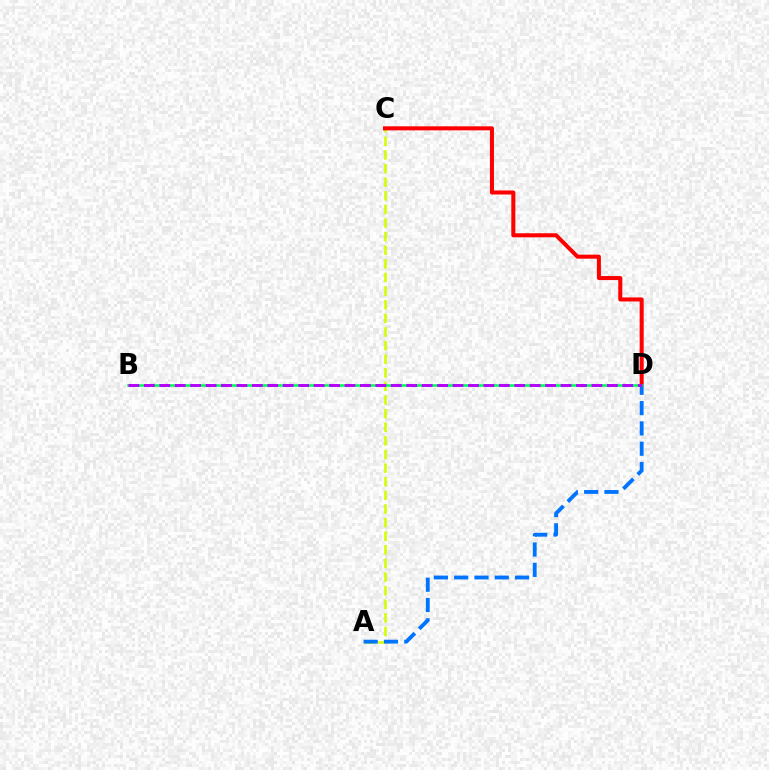{('A', 'C'): [{'color': '#d1ff00', 'line_style': 'dashed', 'thickness': 1.85}], ('A', 'D'): [{'color': '#0074ff', 'line_style': 'dashed', 'thickness': 2.76}], ('C', 'D'): [{'color': '#ff0000', 'line_style': 'solid', 'thickness': 2.91}], ('B', 'D'): [{'color': '#00ff5c', 'line_style': 'solid', 'thickness': 1.89}, {'color': '#b900ff', 'line_style': 'dashed', 'thickness': 2.1}]}